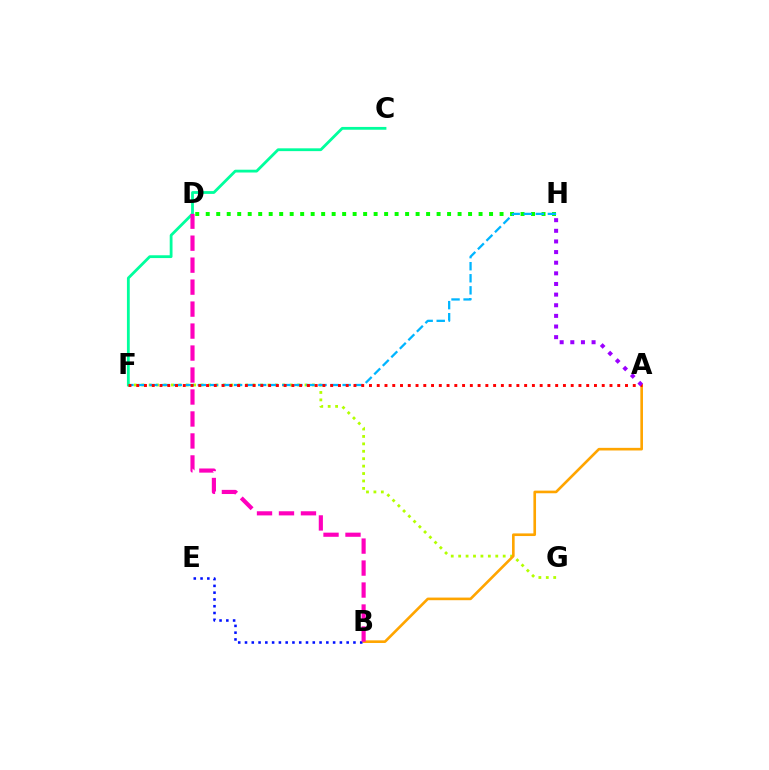{('F', 'G'): [{'color': '#b3ff00', 'line_style': 'dotted', 'thickness': 2.02}], ('A', 'B'): [{'color': '#ffa500', 'line_style': 'solid', 'thickness': 1.89}], ('B', 'E'): [{'color': '#0010ff', 'line_style': 'dotted', 'thickness': 1.84}], ('D', 'H'): [{'color': '#08ff00', 'line_style': 'dotted', 'thickness': 2.85}], ('F', 'H'): [{'color': '#00b5ff', 'line_style': 'dashed', 'thickness': 1.64}], ('C', 'F'): [{'color': '#00ff9d', 'line_style': 'solid', 'thickness': 2.02}], ('A', 'F'): [{'color': '#ff0000', 'line_style': 'dotted', 'thickness': 2.11}], ('B', 'D'): [{'color': '#ff00bd', 'line_style': 'dashed', 'thickness': 2.99}], ('A', 'H'): [{'color': '#9b00ff', 'line_style': 'dotted', 'thickness': 2.89}]}